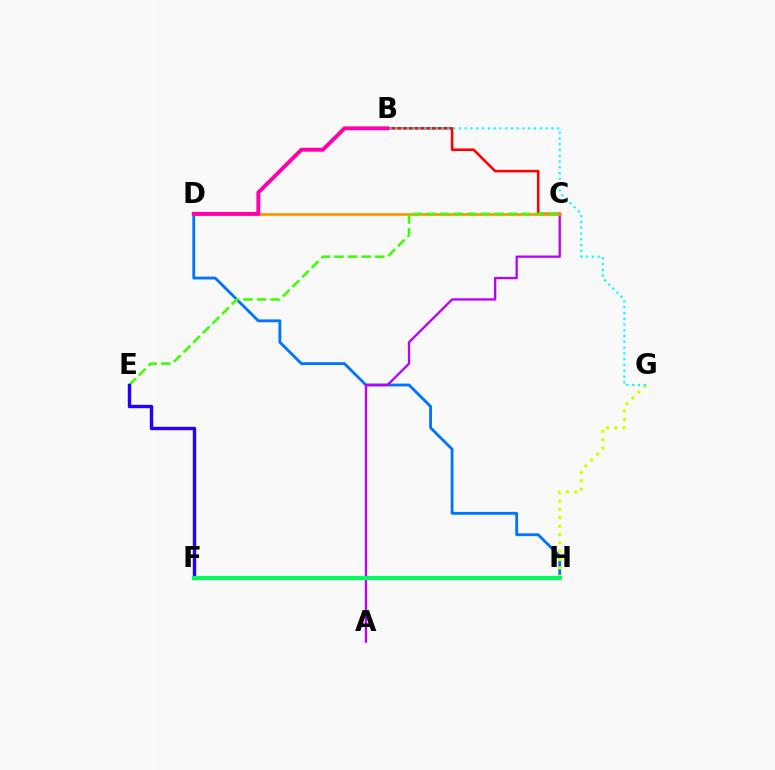{('B', 'C'): [{'color': '#ff0000', 'line_style': 'solid', 'thickness': 1.83}], ('D', 'H'): [{'color': '#0074ff', 'line_style': 'solid', 'thickness': 2.04}], ('A', 'C'): [{'color': '#b900ff', 'line_style': 'solid', 'thickness': 1.66}], ('C', 'D'): [{'color': '#ff9400', 'line_style': 'solid', 'thickness': 1.9}], ('C', 'E'): [{'color': '#3dff00', 'line_style': 'dashed', 'thickness': 1.85}], ('E', 'F'): [{'color': '#2500ff', 'line_style': 'solid', 'thickness': 2.45}], ('G', 'H'): [{'color': '#d1ff00', 'line_style': 'dotted', 'thickness': 2.27}], ('B', 'G'): [{'color': '#00fff6', 'line_style': 'dotted', 'thickness': 1.57}], ('B', 'D'): [{'color': '#ff00ac', 'line_style': 'solid', 'thickness': 2.82}], ('F', 'H'): [{'color': '#00ff5c', 'line_style': 'solid', 'thickness': 2.97}]}